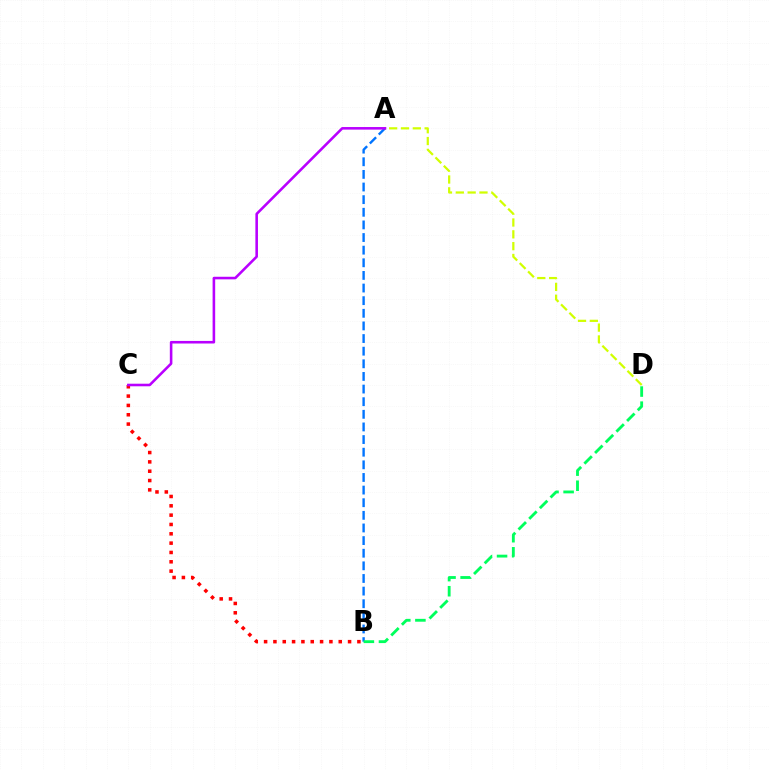{('B', 'C'): [{'color': '#ff0000', 'line_style': 'dotted', 'thickness': 2.54}], ('A', 'B'): [{'color': '#0074ff', 'line_style': 'dashed', 'thickness': 1.72}], ('A', 'D'): [{'color': '#d1ff00', 'line_style': 'dashed', 'thickness': 1.61}], ('A', 'C'): [{'color': '#b900ff', 'line_style': 'solid', 'thickness': 1.86}], ('B', 'D'): [{'color': '#00ff5c', 'line_style': 'dashed', 'thickness': 2.05}]}